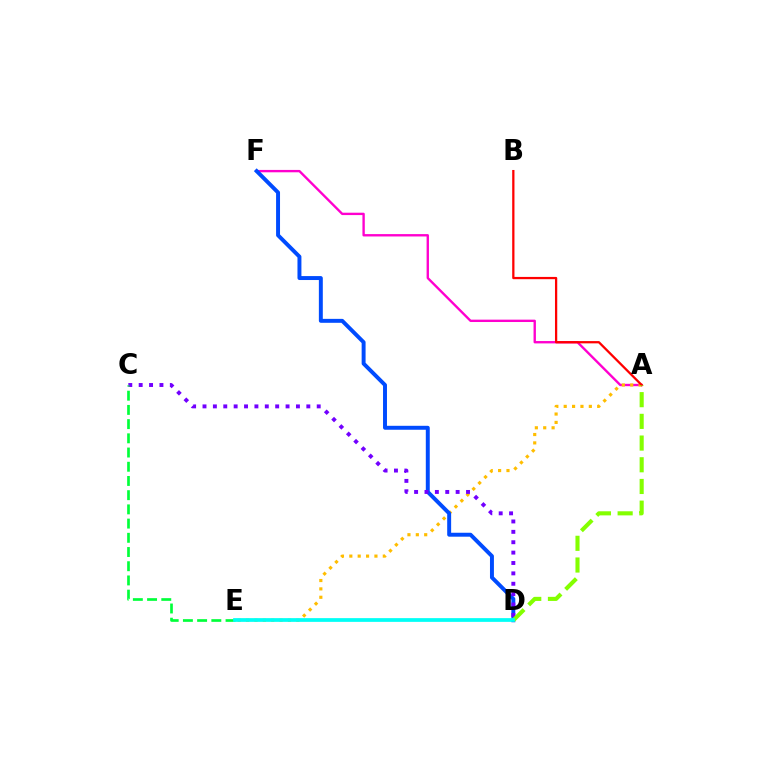{('A', 'F'): [{'color': '#ff00cf', 'line_style': 'solid', 'thickness': 1.7}], ('A', 'E'): [{'color': '#ffbd00', 'line_style': 'dotted', 'thickness': 2.28}], ('D', 'F'): [{'color': '#004bff', 'line_style': 'solid', 'thickness': 2.84}], ('C', 'D'): [{'color': '#7200ff', 'line_style': 'dotted', 'thickness': 2.82}], ('A', 'B'): [{'color': '#ff0000', 'line_style': 'solid', 'thickness': 1.63}], ('A', 'D'): [{'color': '#84ff00', 'line_style': 'dashed', 'thickness': 2.95}], ('C', 'E'): [{'color': '#00ff39', 'line_style': 'dashed', 'thickness': 1.93}], ('D', 'E'): [{'color': '#00fff6', 'line_style': 'solid', 'thickness': 2.69}]}